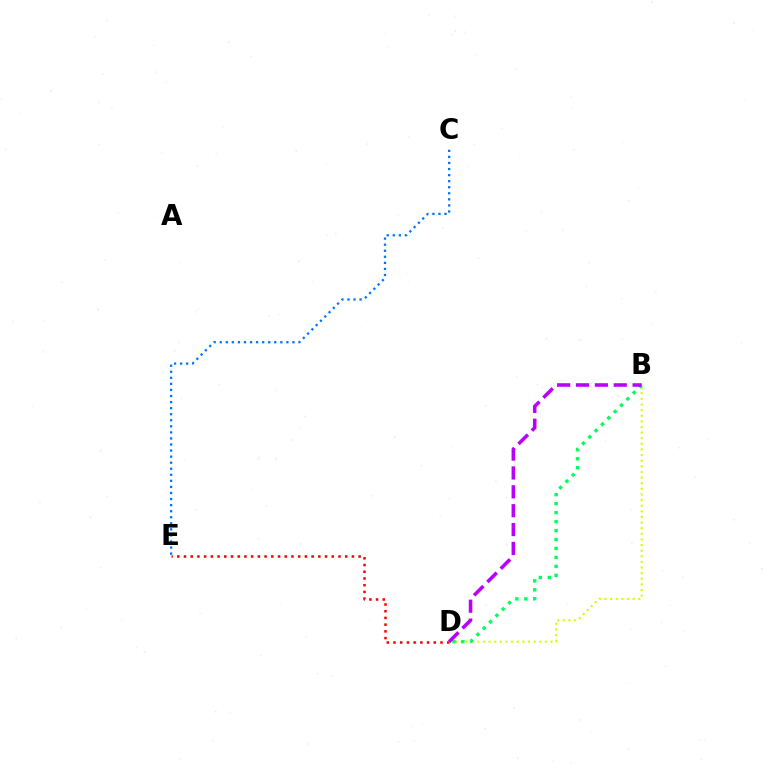{('B', 'D'): [{'color': '#d1ff00', 'line_style': 'dotted', 'thickness': 1.53}, {'color': '#00ff5c', 'line_style': 'dotted', 'thickness': 2.44}, {'color': '#b900ff', 'line_style': 'dashed', 'thickness': 2.56}], ('D', 'E'): [{'color': '#ff0000', 'line_style': 'dotted', 'thickness': 1.82}], ('C', 'E'): [{'color': '#0074ff', 'line_style': 'dotted', 'thickness': 1.65}]}